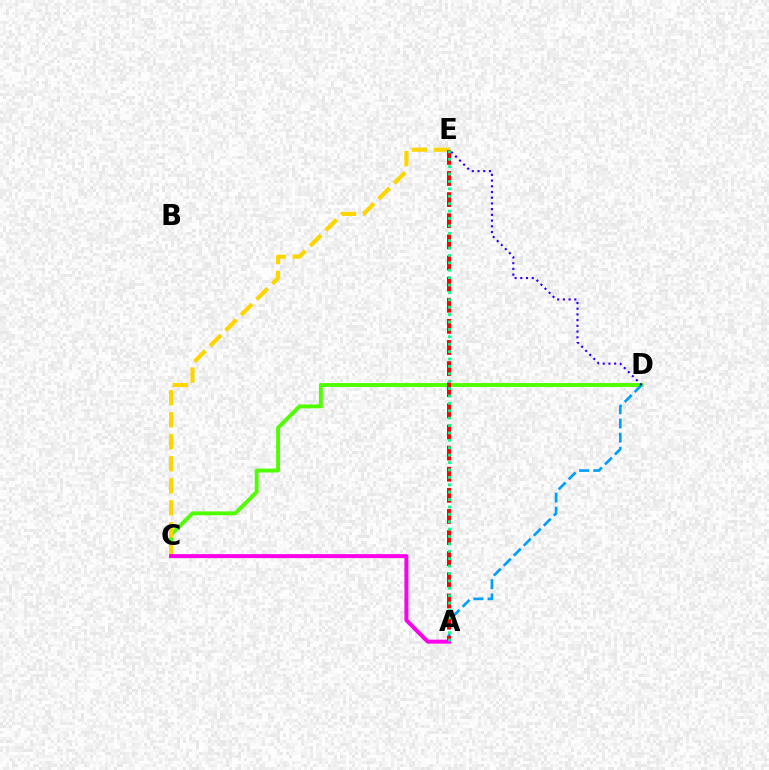{('C', 'D'): [{'color': '#4fff00', 'line_style': 'solid', 'thickness': 2.79}], ('C', 'E'): [{'color': '#ffd500', 'line_style': 'dashed', 'thickness': 2.99}], ('A', 'D'): [{'color': '#009eff', 'line_style': 'dashed', 'thickness': 1.92}], ('A', 'E'): [{'color': '#ff0000', 'line_style': 'dashed', 'thickness': 2.87}, {'color': '#00ff86', 'line_style': 'dotted', 'thickness': 2.01}], ('A', 'C'): [{'color': '#ff00ed', 'line_style': 'solid', 'thickness': 2.86}], ('D', 'E'): [{'color': '#3700ff', 'line_style': 'dotted', 'thickness': 1.55}]}